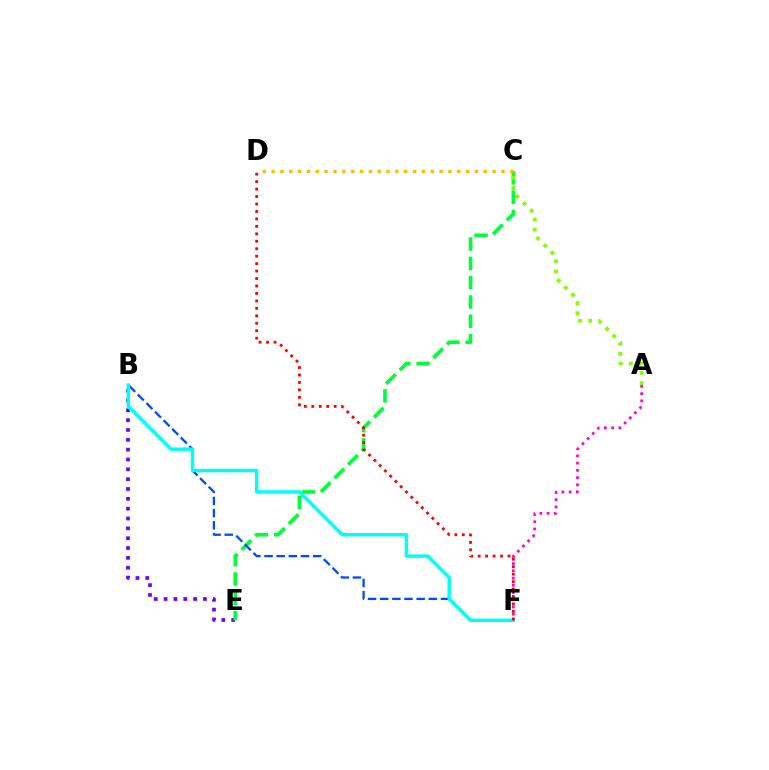{('B', 'E'): [{'color': '#7200ff', 'line_style': 'dotted', 'thickness': 2.67}], ('C', 'E'): [{'color': '#00ff39', 'line_style': 'dashed', 'thickness': 2.62}], ('B', 'F'): [{'color': '#004bff', 'line_style': 'dashed', 'thickness': 1.65}, {'color': '#00fff6', 'line_style': 'solid', 'thickness': 2.47}], ('A', 'C'): [{'color': '#84ff00', 'line_style': 'dotted', 'thickness': 2.75}], ('A', 'F'): [{'color': '#ff00cf', 'line_style': 'dotted', 'thickness': 1.97}], ('D', 'F'): [{'color': '#ff0000', 'line_style': 'dotted', 'thickness': 2.03}], ('C', 'D'): [{'color': '#ffbd00', 'line_style': 'dotted', 'thickness': 2.4}]}